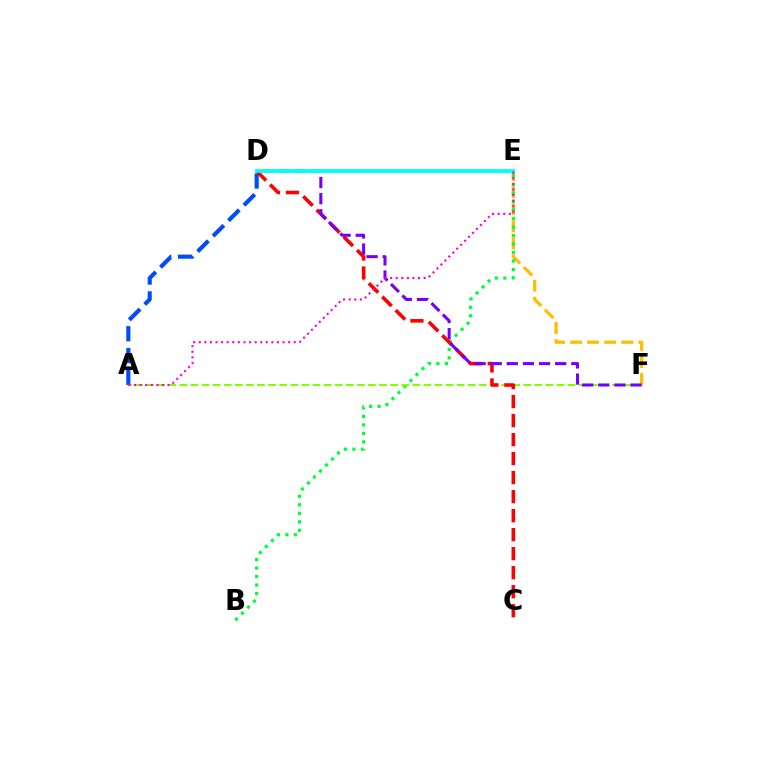{('E', 'F'): [{'color': '#ffbd00', 'line_style': 'dashed', 'thickness': 2.32}], ('B', 'E'): [{'color': '#00ff39', 'line_style': 'dotted', 'thickness': 2.31}], ('A', 'F'): [{'color': '#84ff00', 'line_style': 'dashed', 'thickness': 1.51}], ('A', 'D'): [{'color': '#004bff', 'line_style': 'dashed', 'thickness': 2.97}], ('C', 'D'): [{'color': '#ff0000', 'line_style': 'dashed', 'thickness': 2.58}], ('D', 'F'): [{'color': '#7200ff', 'line_style': 'dashed', 'thickness': 2.19}], ('D', 'E'): [{'color': '#00fff6', 'line_style': 'solid', 'thickness': 2.75}], ('A', 'E'): [{'color': '#ff00cf', 'line_style': 'dotted', 'thickness': 1.52}]}